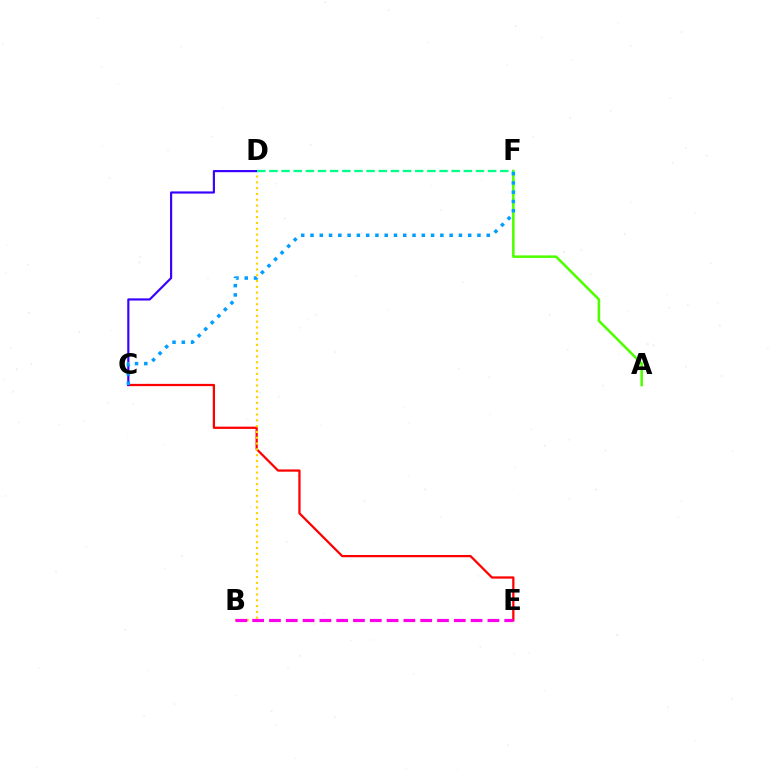{('C', 'E'): [{'color': '#ff0000', 'line_style': 'solid', 'thickness': 1.62}], ('B', 'D'): [{'color': '#ffd500', 'line_style': 'dotted', 'thickness': 1.58}], ('C', 'D'): [{'color': '#3700ff', 'line_style': 'solid', 'thickness': 1.56}], ('B', 'E'): [{'color': '#ff00ed', 'line_style': 'dashed', 'thickness': 2.28}], ('A', 'F'): [{'color': '#4fff00', 'line_style': 'solid', 'thickness': 1.83}], ('D', 'F'): [{'color': '#00ff86', 'line_style': 'dashed', 'thickness': 1.65}], ('C', 'F'): [{'color': '#009eff', 'line_style': 'dotted', 'thickness': 2.52}]}